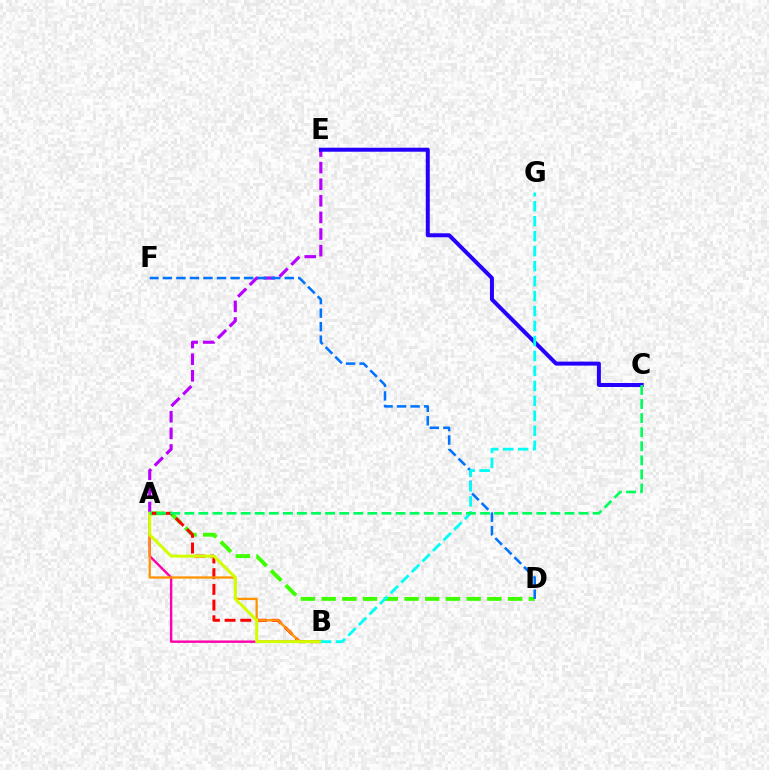{('A', 'B'): [{'color': '#ff00ac', 'line_style': 'solid', 'thickness': 1.73}, {'color': '#ff0000', 'line_style': 'dashed', 'thickness': 2.13}, {'color': '#ff9400', 'line_style': 'solid', 'thickness': 1.65}, {'color': '#d1ff00', 'line_style': 'solid', 'thickness': 2.16}], ('A', 'E'): [{'color': '#b900ff', 'line_style': 'dashed', 'thickness': 2.26}], ('A', 'D'): [{'color': '#3dff00', 'line_style': 'dashed', 'thickness': 2.81}], ('C', 'E'): [{'color': '#2500ff', 'line_style': 'solid', 'thickness': 2.87}], ('D', 'F'): [{'color': '#0074ff', 'line_style': 'dashed', 'thickness': 1.84}], ('B', 'G'): [{'color': '#00fff6', 'line_style': 'dashed', 'thickness': 2.03}], ('A', 'C'): [{'color': '#00ff5c', 'line_style': 'dashed', 'thickness': 1.91}]}